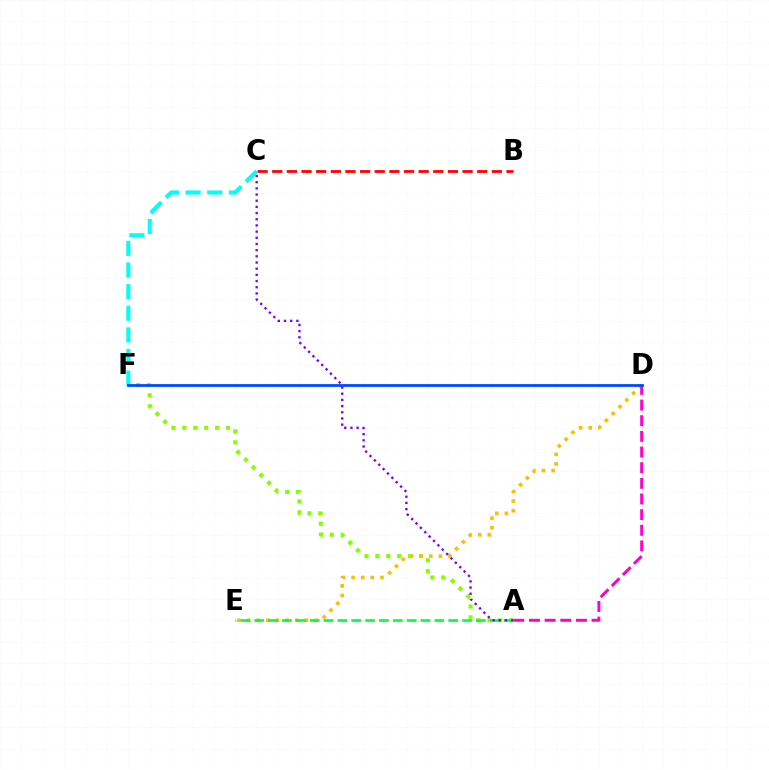{('A', 'F'): [{'color': '#84ff00', 'line_style': 'dotted', 'thickness': 2.97}], ('B', 'C'): [{'color': '#ff0000', 'line_style': 'dashed', 'thickness': 1.99}], ('D', 'E'): [{'color': '#ffbd00', 'line_style': 'dotted', 'thickness': 2.61}], ('A', 'D'): [{'color': '#ff00cf', 'line_style': 'dashed', 'thickness': 2.13}], ('C', 'F'): [{'color': '#00fff6', 'line_style': 'dashed', 'thickness': 2.94}], ('D', 'F'): [{'color': '#004bff', 'line_style': 'solid', 'thickness': 2.01}], ('A', 'E'): [{'color': '#00ff39', 'line_style': 'dashed', 'thickness': 1.88}], ('A', 'C'): [{'color': '#7200ff', 'line_style': 'dotted', 'thickness': 1.68}]}